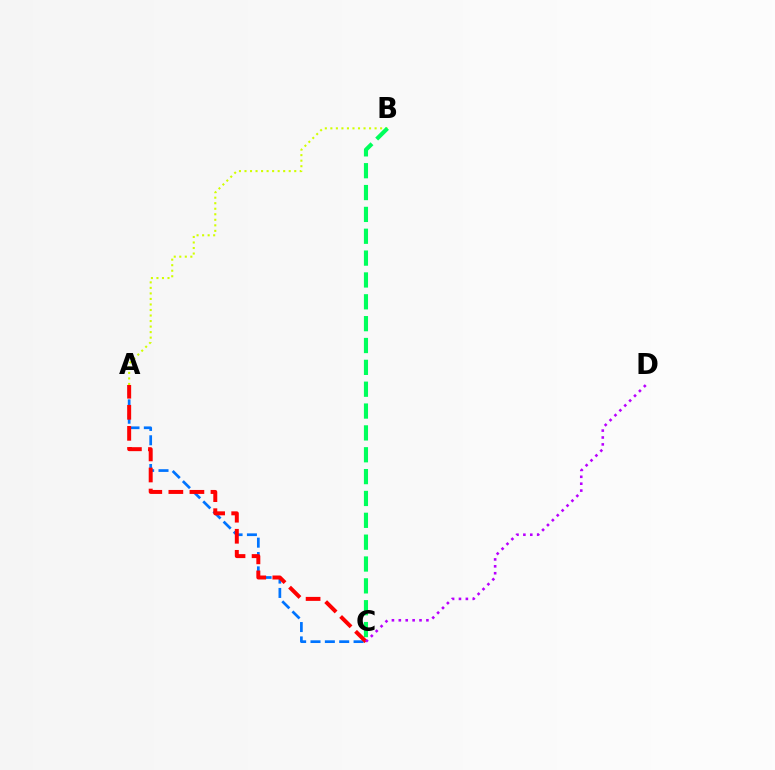{('A', 'C'): [{'color': '#0074ff', 'line_style': 'dashed', 'thickness': 1.95}, {'color': '#ff0000', 'line_style': 'dashed', 'thickness': 2.86}], ('A', 'B'): [{'color': '#d1ff00', 'line_style': 'dotted', 'thickness': 1.5}], ('B', 'C'): [{'color': '#00ff5c', 'line_style': 'dashed', 'thickness': 2.97}], ('C', 'D'): [{'color': '#b900ff', 'line_style': 'dotted', 'thickness': 1.87}]}